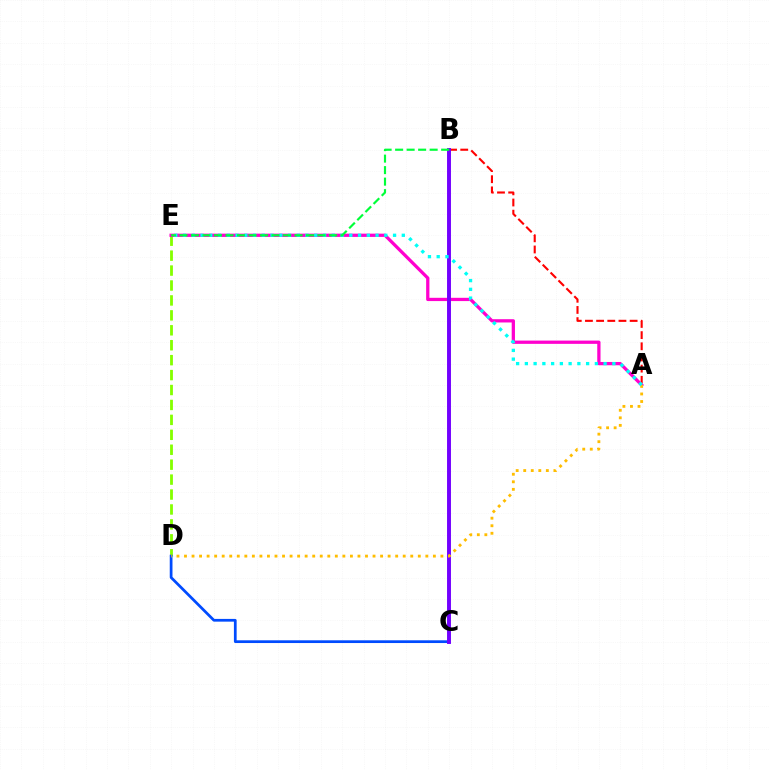{('A', 'B'): [{'color': '#ff0000', 'line_style': 'dashed', 'thickness': 1.52}], ('D', 'E'): [{'color': '#84ff00', 'line_style': 'dashed', 'thickness': 2.03}], ('A', 'E'): [{'color': '#ff00cf', 'line_style': 'solid', 'thickness': 2.35}, {'color': '#00fff6', 'line_style': 'dotted', 'thickness': 2.38}], ('C', 'D'): [{'color': '#004bff', 'line_style': 'solid', 'thickness': 1.97}], ('B', 'C'): [{'color': '#7200ff', 'line_style': 'solid', 'thickness': 2.82}], ('A', 'D'): [{'color': '#ffbd00', 'line_style': 'dotted', 'thickness': 2.05}], ('B', 'E'): [{'color': '#00ff39', 'line_style': 'dashed', 'thickness': 1.56}]}